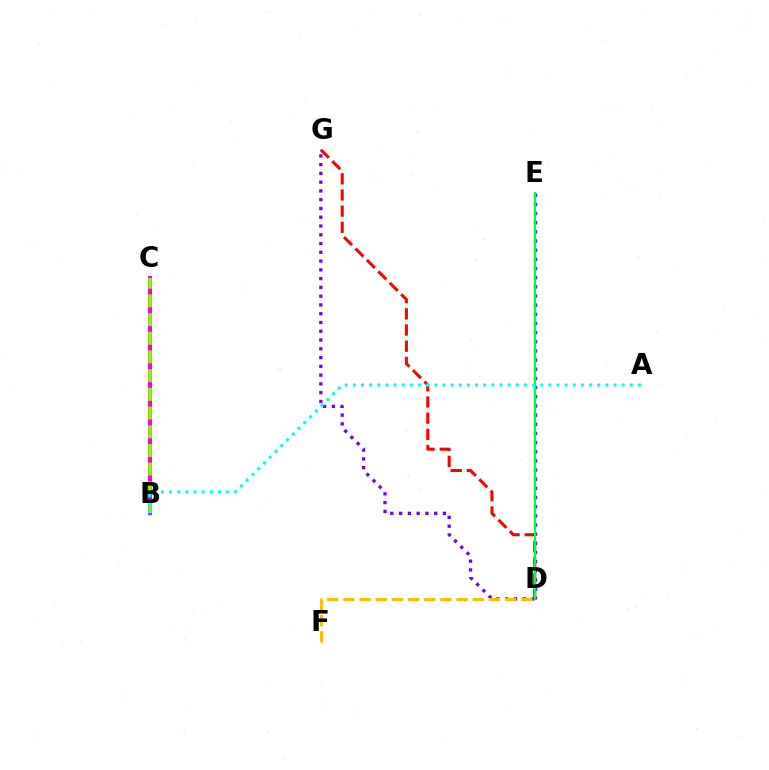{('D', 'E'): [{'color': '#004bff', 'line_style': 'dotted', 'thickness': 2.49}, {'color': '#00ff39', 'line_style': 'solid', 'thickness': 1.53}], ('B', 'C'): [{'color': '#ff00cf', 'line_style': 'solid', 'thickness': 2.95}, {'color': '#84ff00', 'line_style': 'dashed', 'thickness': 2.54}], ('D', 'G'): [{'color': '#7200ff', 'line_style': 'dotted', 'thickness': 2.38}, {'color': '#ff0000', 'line_style': 'dashed', 'thickness': 2.2}], ('D', 'F'): [{'color': '#ffbd00', 'line_style': 'dashed', 'thickness': 2.2}], ('A', 'B'): [{'color': '#00fff6', 'line_style': 'dotted', 'thickness': 2.21}]}